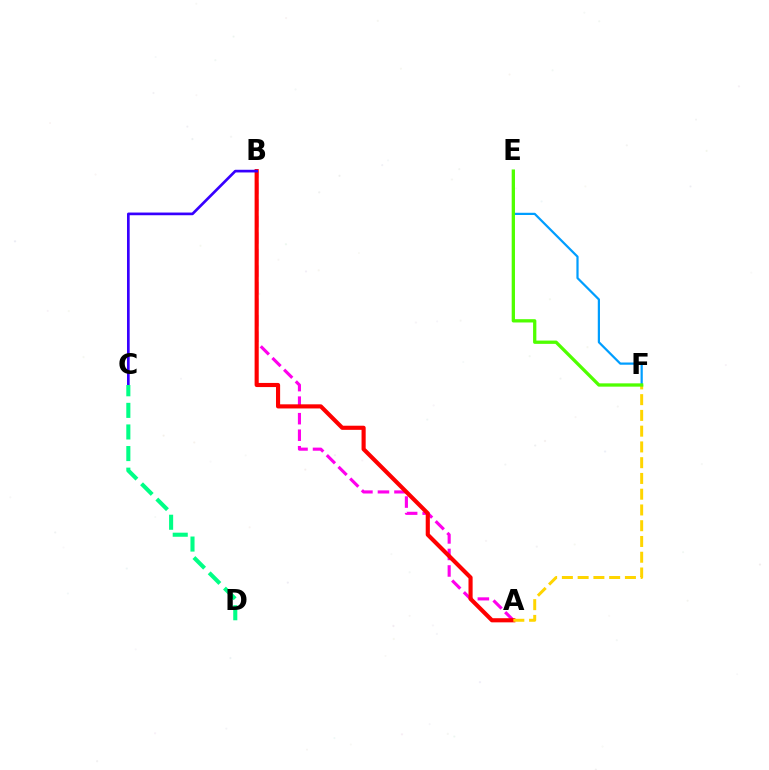{('E', 'F'): [{'color': '#009eff', 'line_style': 'solid', 'thickness': 1.6}, {'color': '#4fff00', 'line_style': 'solid', 'thickness': 2.37}], ('A', 'B'): [{'color': '#ff00ed', 'line_style': 'dashed', 'thickness': 2.25}, {'color': '#ff0000', 'line_style': 'solid', 'thickness': 2.97}], ('B', 'C'): [{'color': '#3700ff', 'line_style': 'solid', 'thickness': 1.93}], ('A', 'F'): [{'color': '#ffd500', 'line_style': 'dashed', 'thickness': 2.14}], ('C', 'D'): [{'color': '#00ff86', 'line_style': 'dashed', 'thickness': 2.93}]}